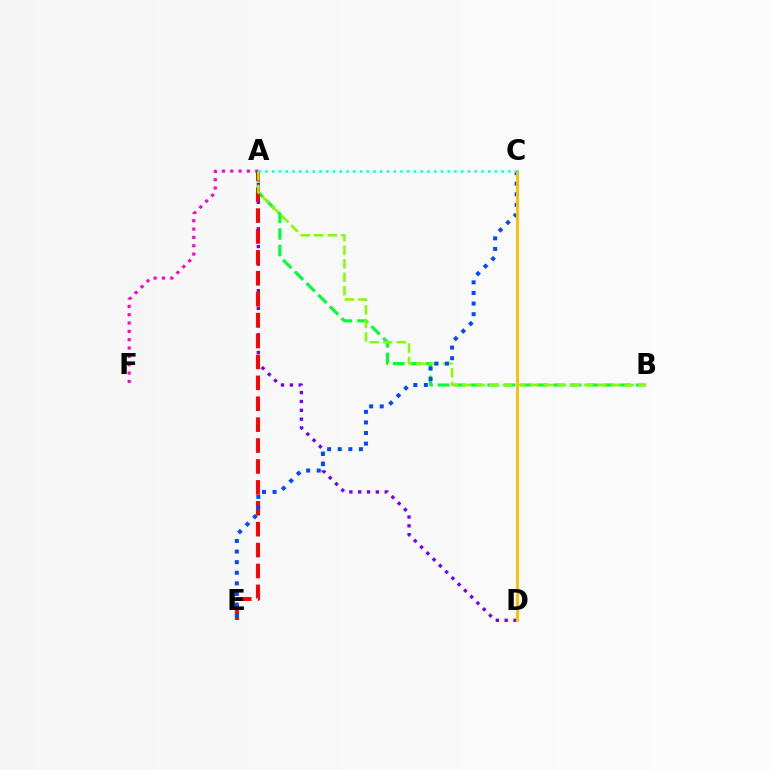{('A', 'D'): [{'color': '#7200ff', 'line_style': 'dotted', 'thickness': 2.4}], ('A', 'F'): [{'color': '#ff00cf', 'line_style': 'dotted', 'thickness': 2.27}], ('A', 'B'): [{'color': '#00ff39', 'line_style': 'dashed', 'thickness': 2.24}, {'color': '#84ff00', 'line_style': 'dashed', 'thickness': 1.84}], ('A', 'E'): [{'color': '#ff0000', 'line_style': 'dashed', 'thickness': 2.84}], ('C', 'E'): [{'color': '#004bff', 'line_style': 'dotted', 'thickness': 2.88}], ('C', 'D'): [{'color': '#ffbd00', 'line_style': 'solid', 'thickness': 2.03}], ('A', 'C'): [{'color': '#00fff6', 'line_style': 'dotted', 'thickness': 1.83}]}